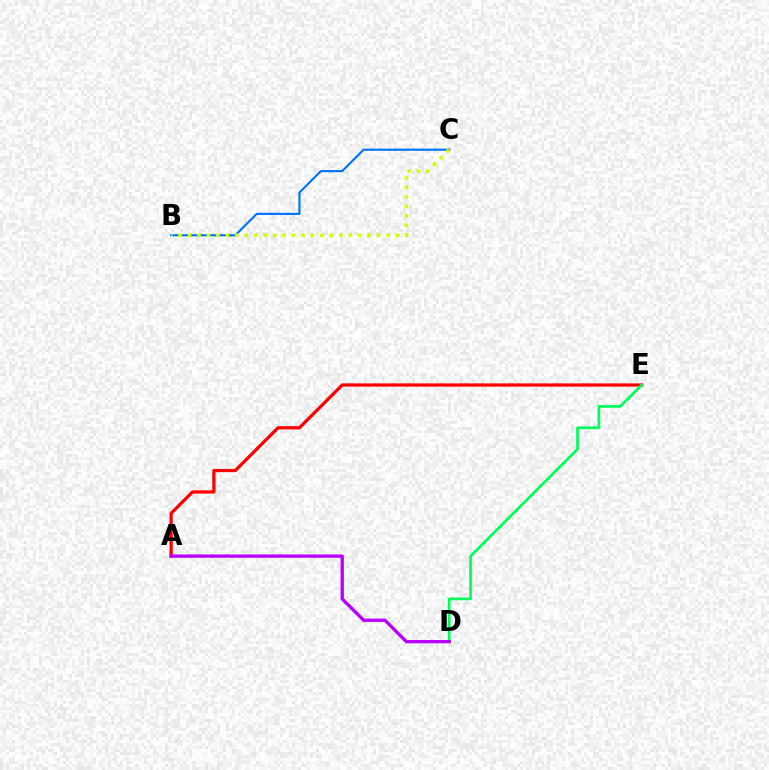{('A', 'E'): [{'color': '#ff0000', 'line_style': 'solid', 'thickness': 2.33}], ('B', 'C'): [{'color': '#0074ff', 'line_style': 'solid', 'thickness': 1.55}, {'color': '#d1ff00', 'line_style': 'dotted', 'thickness': 2.57}], ('D', 'E'): [{'color': '#00ff5c', 'line_style': 'solid', 'thickness': 1.94}], ('A', 'D'): [{'color': '#b900ff', 'line_style': 'solid', 'thickness': 2.38}]}